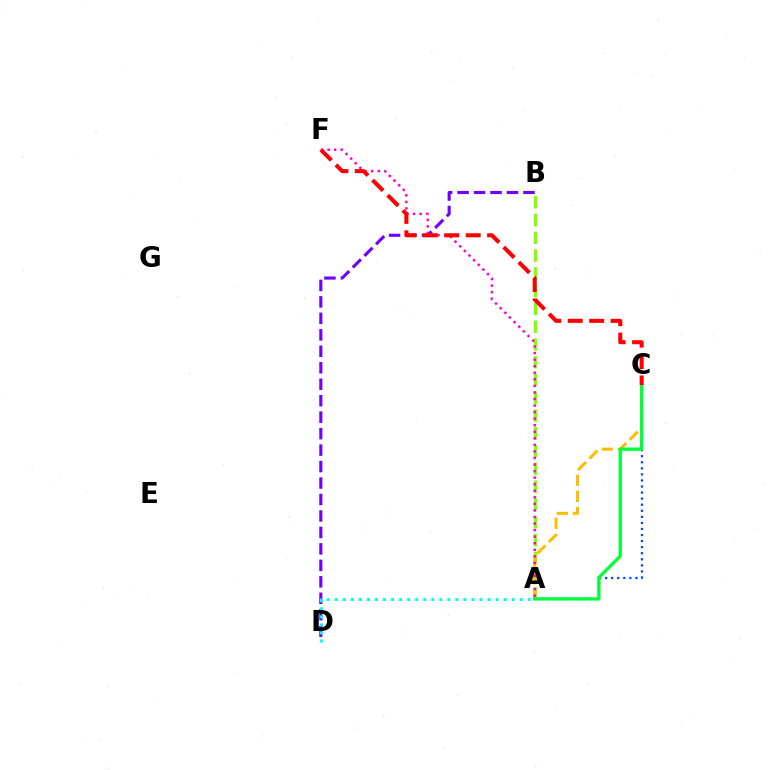{('B', 'D'): [{'color': '#7200ff', 'line_style': 'dashed', 'thickness': 2.24}], ('A', 'D'): [{'color': '#00fff6', 'line_style': 'dotted', 'thickness': 2.18}], ('A', 'B'): [{'color': '#84ff00', 'line_style': 'dashed', 'thickness': 2.41}], ('A', 'C'): [{'color': '#004bff', 'line_style': 'dotted', 'thickness': 1.65}, {'color': '#ffbd00', 'line_style': 'dashed', 'thickness': 2.19}, {'color': '#00ff39', 'line_style': 'solid', 'thickness': 2.35}], ('A', 'F'): [{'color': '#ff00cf', 'line_style': 'dotted', 'thickness': 1.78}], ('C', 'F'): [{'color': '#ff0000', 'line_style': 'dashed', 'thickness': 2.91}]}